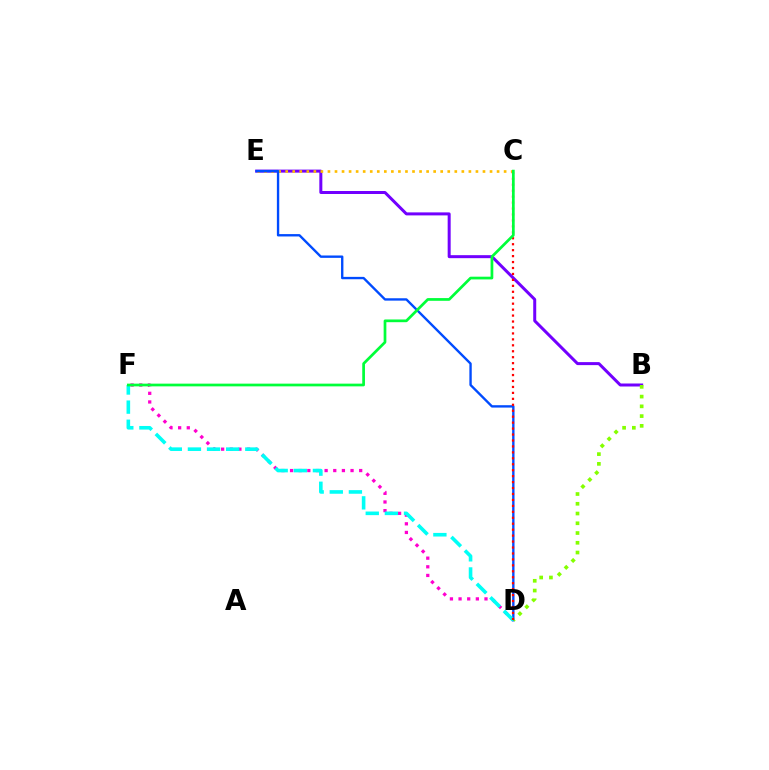{('B', 'E'): [{'color': '#7200ff', 'line_style': 'solid', 'thickness': 2.16}], ('D', 'F'): [{'color': '#ff00cf', 'line_style': 'dotted', 'thickness': 2.35}, {'color': '#00fff6', 'line_style': 'dashed', 'thickness': 2.6}], ('C', 'E'): [{'color': '#ffbd00', 'line_style': 'dotted', 'thickness': 1.91}], ('D', 'E'): [{'color': '#004bff', 'line_style': 'solid', 'thickness': 1.71}], ('B', 'D'): [{'color': '#84ff00', 'line_style': 'dotted', 'thickness': 2.65}], ('C', 'D'): [{'color': '#ff0000', 'line_style': 'dotted', 'thickness': 1.62}], ('C', 'F'): [{'color': '#00ff39', 'line_style': 'solid', 'thickness': 1.96}]}